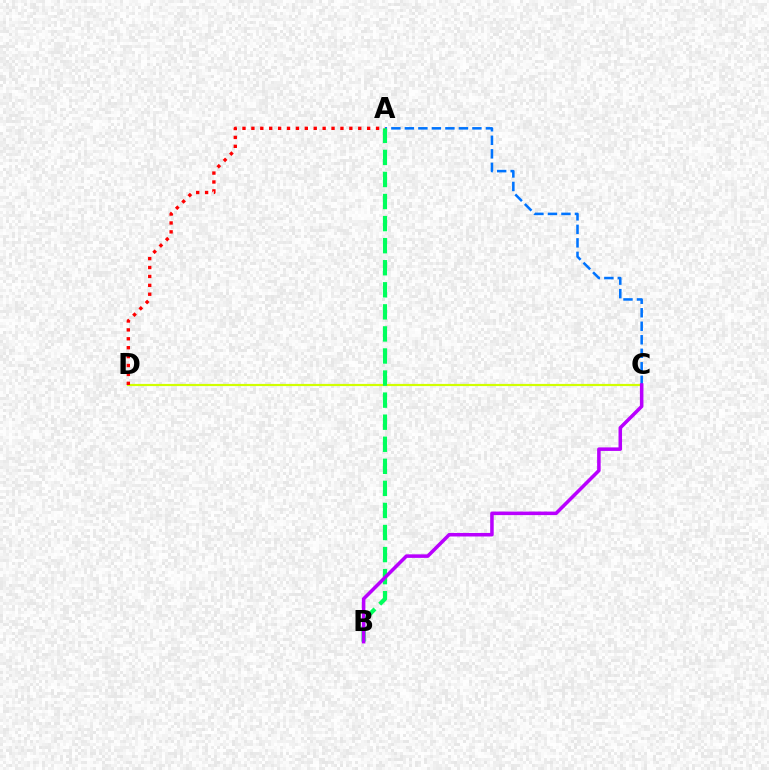{('C', 'D'): [{'color': '#d1ff00', 'line_style': 'solid', 'thickness': 1.57}], ('A', 'C'): [{'color': '#0074ff', 'line_style': 'dashed', 'thickness': 1.83}], ('A', 'B'): [{'color': '#00ff5c', 'line_style': 'dashed', 'thickness': 3.0}], ('A', 'D'): [{'color': '#ff0000', 'line_style': 'dotted', 'thickness': 2.42}], ('B', 'C'): [{'color': '#b900ff', 'line_style': 'solid', 'thickness': 2.54}]}